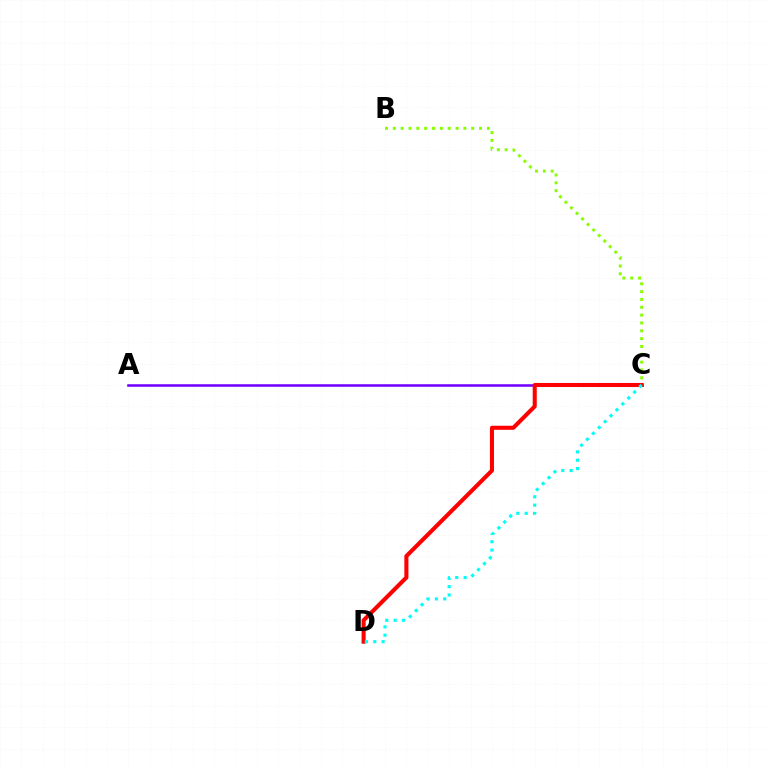{('A', 'C'): [{'color': '#7200ff', 'line_style': 'solid', 'thickness': 1.84}], ('B', 'C'): [{'color': '#84ff00', 'line_style': 'dotted', 'thickness': 2.13}], ('C', 'D'): [{'color': '#ff0000', 'line_style': 'solid', 'thickness': 2.93}, {'color': '#00fff6', 'line_style': 'dotted', 'thickness': 2.27}]}